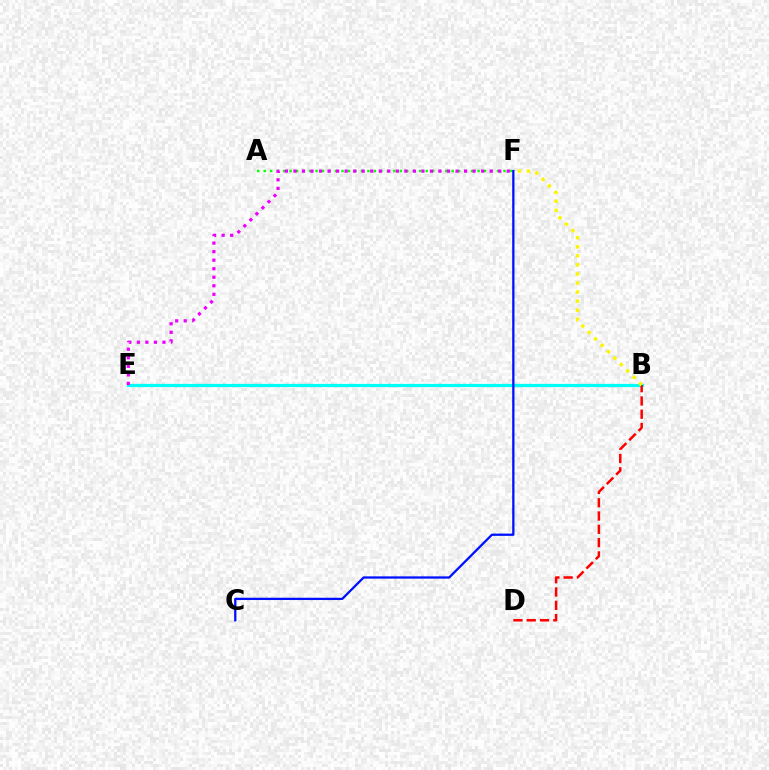{('B', 'E'): [{'color': '#00fff6', 'line_style': 'solid', 'thickness': 2.33}], ('B', 'D'): [{'color': '#ff0000', 'line_style': 'dashed', 'thickness': 1.8}], ('A', 'F'): [{'color': '#08ff00', 'line_style': 'dotted', 'thickness': 1.76}], ('C', 'F'): [{'color': '#0010ff', 'line_style': 'solid', 'thickness': 1.64}], ('E', 'F'): [{'color': '#ee00ff', 'line_style': 'dotted', 'thickness': 2.32}], ('B', 'F'): [{'color': '#fcf500', 'line_style': 'dotted', 'thickness': 2.46}]}